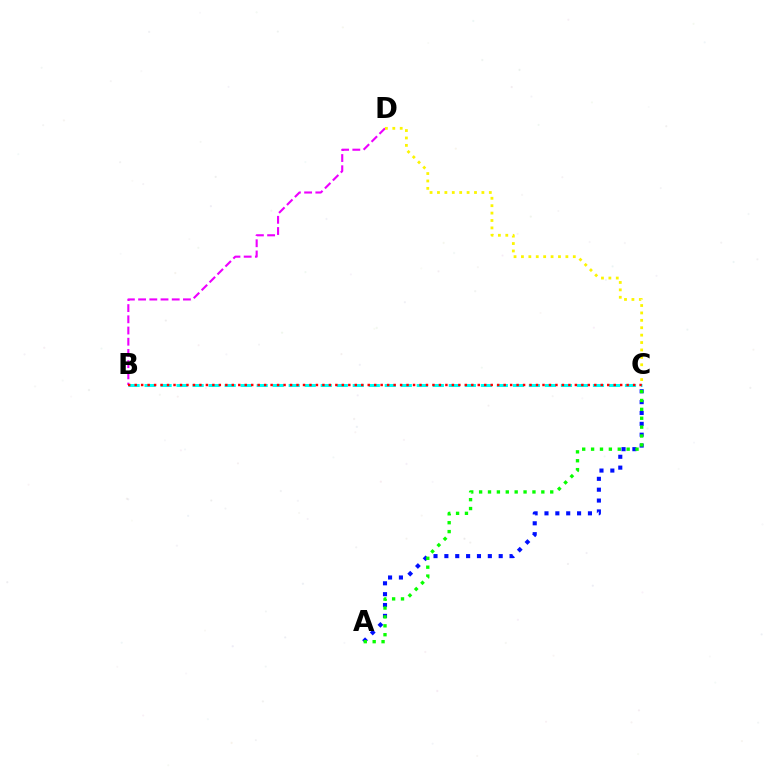{('A', 'C'): [{'color': '#0010ff', 'line_style': 'dotted', 'thickness': 2.95}, {'color': '#08ff00', 'line_style': 'dotted', 'thickness': 2.42}], ('B', 'C'): [{'color': '#00fff6', 'line_style': 'dashed', 'thickness': 2.18}, {'color': '#ff0000', 'line_style': 'dotted', 'thickness': 1.76}], ('B', 'D'): [{'color': '#ee00ff', 'line_style': 'dashed', 'thickness': 1.52}], ('C', 'D'): [{'color': '#fcf500', 'line_style': 'dotted', 'thickness': 2.01}]}